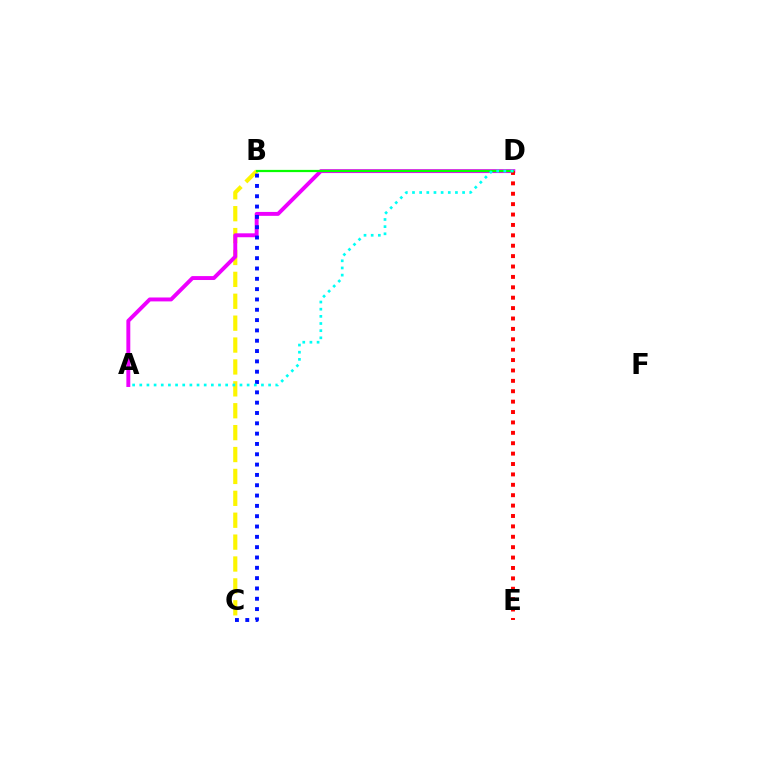{('B', 'C'): [{'color': '#fcf500', 'line_style': 'dashed', 'thickness': 2.97}, {'color': '#0010ff', 'line_style': 'dotted', 'thickness': 2.8}], ('A', 'D'): [{'color': '#ee00ff', 'line_style': 'solid', 'thickness': 2.82}, {'color': '#00fff6', 'line_style': 'dotted', 'thickness': 1.94}], ('D', 'E'): [{'color': '#ff0000', 'line_style': 'dotted', 'thickness': 2.82}], ('B', 'D'): [{'color': '#08ff00', 'line_style': 'solid', 'thickness': 1.6}]}